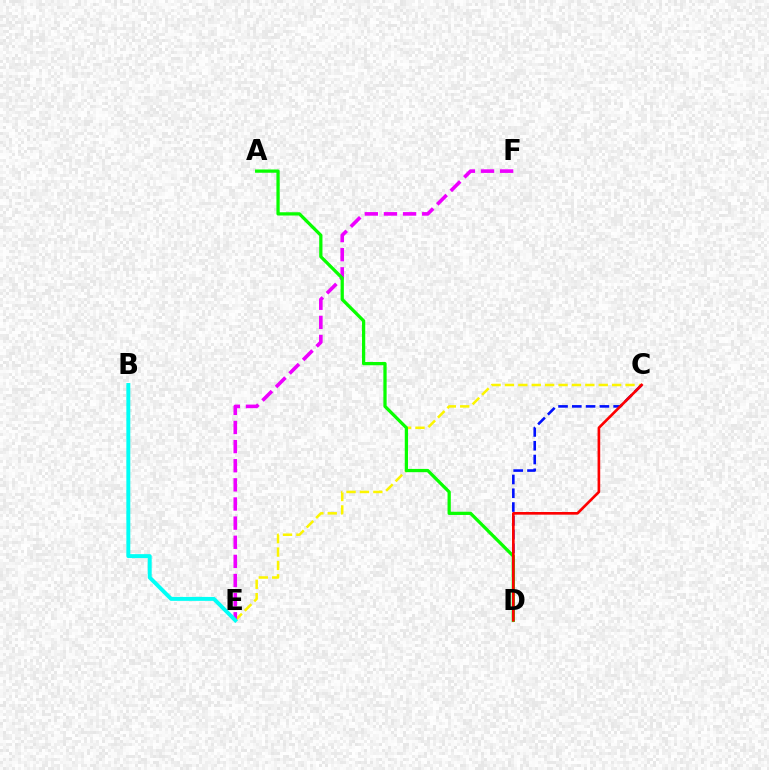{('C', 'E'): [{'color': '#fcf500', 'line_style': 'dashed', 'thickness': 1.82}], ('C', 'D'): [{'color': '#0010ff', 'line_style': 'dashed', 'thickness': 1.87}, {'color': '#ff0000', 'line_style': 'solid', 'thickness': 1.91}], ('E', 'F'): [{'color': '#ee00ff', 'line_style': 'dashed', 'thickness': 2.6}], ('A', 'D'): [{'color': '#08ff00', 'line_style': 'solid', 'thickness': 2.35}], ('B', 'E'): [{'color': '#00fff6', 'line_style': 'solid', 'thickness': 2.83}]}